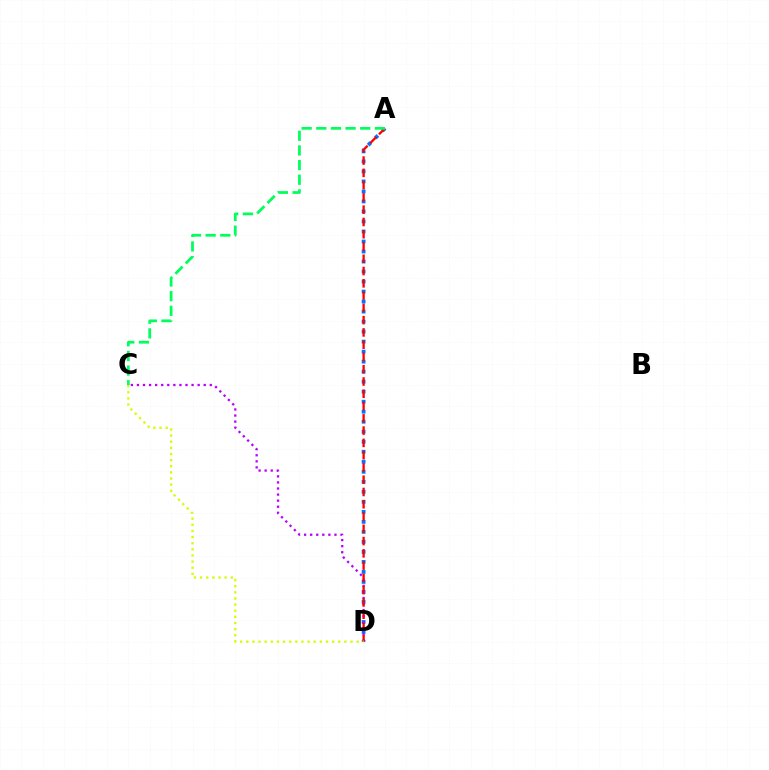{('A', 'D'): [{'color': '#0074ff', 'line_style': 'dotted', 'thickness': 2.72}, {'color': '#ff0000', 'line_style': 'dashed', 'thickness': 1.67}], ('C', 'D'): [{'color': '#b900ff', 'line_style': 'dotted', 'thickness': 1.65}, {'color': '#d1ff00', 'line_style': 'dotted', 'thickness': 1.67}], ('A', 'C'): [{'color': '#00ff5c', 'line_style': 'dashed', 'thickness': 1.99}]}